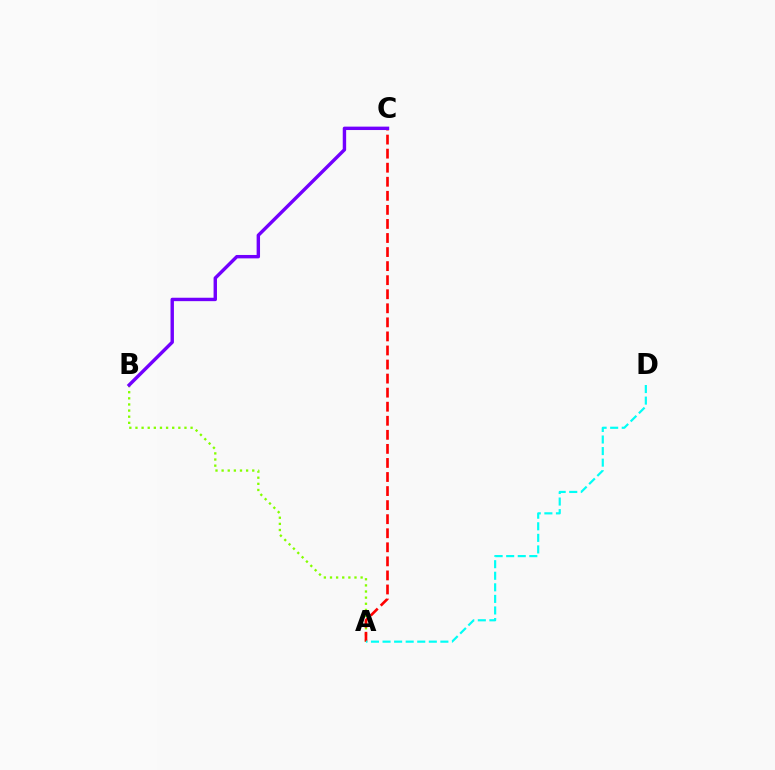{('A', 'B'): [{'color': '#84ff00', 'line_style': 'dotted', 'thickness': 1.66}], ('A', 'C'): [{'color': '#ff0000', 'line_style': 'dashed', 'thickness': 1.91}], ('B', 'C'): [{'color': '#7200ff', 'line_style': 'solid', 'thickness': 2.45}], ('A', 'D'): [{'color': '#00fff6', 'line_style': 'dashed', 'thickness': 1.57}]}